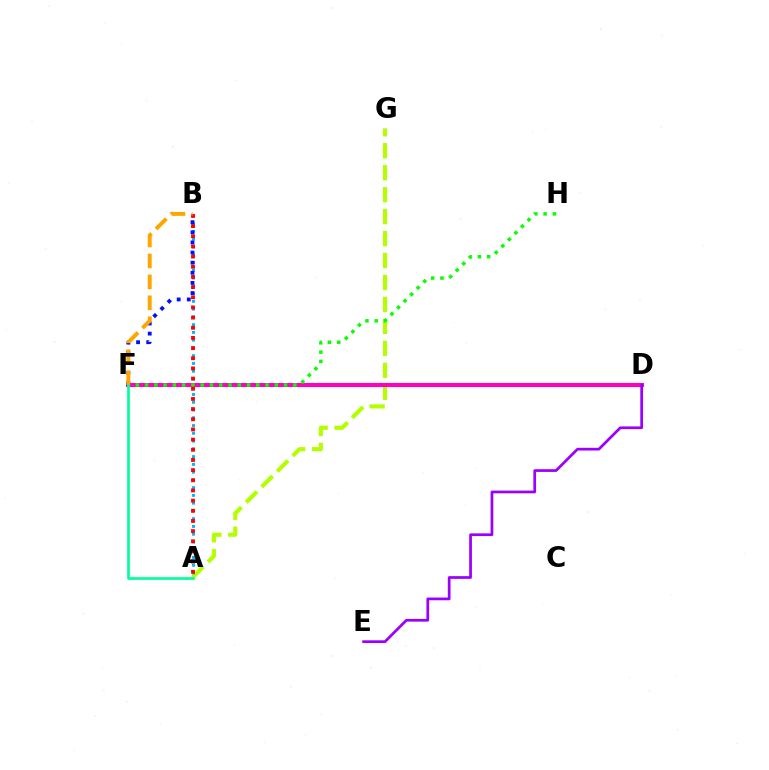{('A', 'G'): [{'color': '#b3ff00', 'line_style': 'dashed', 'thickness': 2.98}], ('A', 'B'): [{'color': '#00b5ff', 'line_style': 'dotted', 'thickness': 2.11}, {'color': '#ff0000', 'line_style': 'dotted', 'thickness': 2.76}], ('D', 'F'): [{'color': '#ff00bd', 'line_style': 'solid', 'thickness': 2.94}], ('F', 'H'): [{'color': '#08ff00', 'line_style': 'dotted', 'thickness': 2.52}], ('B', 'F'): [{'color': '#0010ff', 'line_style': 'dotted', 'thickness': 2.75}, {'color': '#ffa500', 'line_style': 'dashed', 'thickness': 2.84}], ('D', 'E'): [{'color': '#9b00ff', 'line_style': 'solid', 'thickness': 1.96}], ('A', 'F'): [{'color': '#00ff9d', 'line_style': 'solid', 'thickness': 1.93}]}